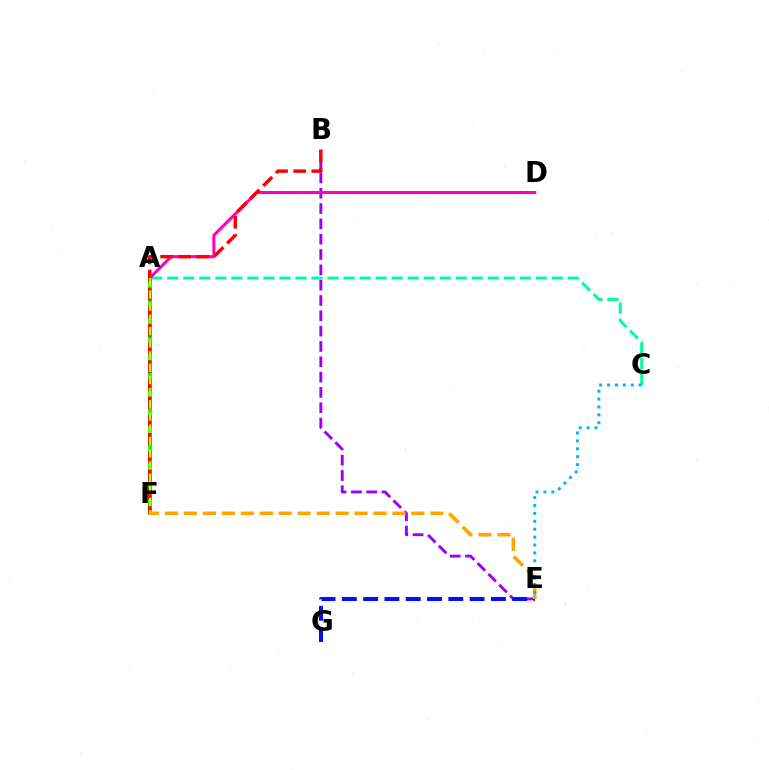{('B', 'E'): [{'color': '#9b00ff', 'line_style': 'dashed', 'thickness': 2.08}], ('A', 'C'): [{'color': '#00ff9d', 'line_style': 'dashed', 'thickness': 2.18}], ('A', 'D'): [{'color': '#ff00bd', 'line_style': 'solid', 'thickness': 2.2}], ('A', 'F'): [{'color': '#08ff00', 'line_style': 'solid', 'thickness': 2.84}, {'color': '#b3ff00', 'line_style': 'dashed', 'thickness': 1.66}], ('B', 'F'): [{'color': '#ff0000', 'line_style': 'dashed', 'thickness': 2.46}], ('E', 'G'): [{'color': '#0010ff', 'line_style': 'dashed', 'thickness': 2.89}], ('E', 'F'): [{'color': '#ffa500', 'line_style': 'dashed', 'thickness': 2.58}], ('C', 'E'): [{'color': '#00b5ff', 'line_style': 'dotted', 'thickness': 2.15}]}